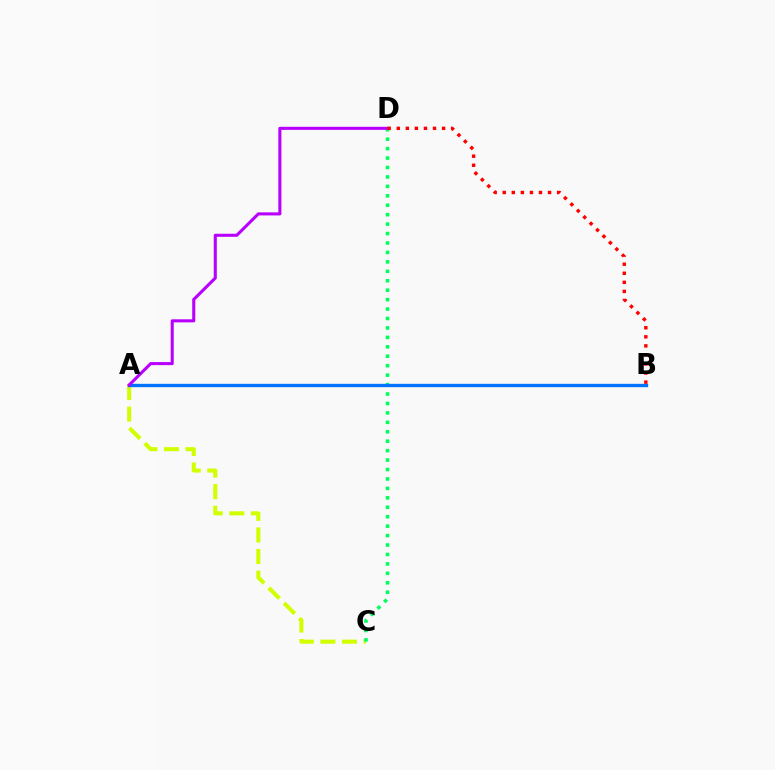{('A', 'C'): [{'color': '#d1ff00', 'line_style': 'dashed', 'thickness': 2.93}], ('C', 'D'): [{'color': '#00ff5c', 'line_style': 'dotted', 'thickness': 2.56}], ('A', 'B'): [{'color': '#0074ff', 'line_style': 'solid', 'thickness': 2.41}], ('A', 'D'): [{'color': '#b900ff', 'line_style': 'solid', 'thickness': 2.21}], ('B', 'D'): [{'color': '#ff0000', 'line_style': 'dotted', 'thickness': 2.46}]}